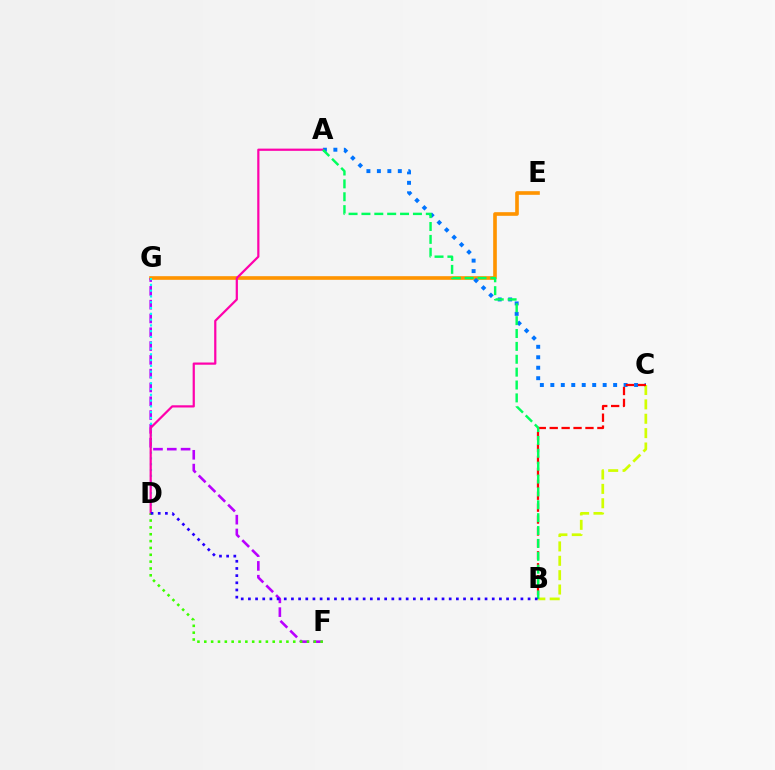{('E', 'G'): [{'color': '#ff9400', 'line_style': 'solid', 'thickness': 2.62}], ('A', 'C'): [{'color': '#0074ff', 'line_style': 'dotted', 'thickness': 2.84}], ('B', 'C'): [{'color': '#d1ff00', 'line_style': 'dashed', 'thickness': 1.95}, {'color': '#ff0000', 'line_style': 'dashed', 'thickness': 1.62}], ('F', 'G'): [{'color': '#b900ff', 'line_style': 'dashed', 'thickness': 1.87}], ('D', 'G'): [{'color': '#00fff6', 'line_style': 'dotted', 'thickness': 1.57}], ('A', 'D'): [{'color': '#ff00ac', 'line_style': 'solid', 'thickness': 1.6}], ('D', 'F'): [{'color': '#3dff00', 'line_style': 'dotted', 'thickness': 1.86}], ('A', 'B'): [{'color': '#00ff5c', 'line_style': 'dashed', 'thickness': 1.75}], ('B', 'D'): [{'color': '#2500ff', 'line_style': 'dotted', 'thickness': 1.95}]}